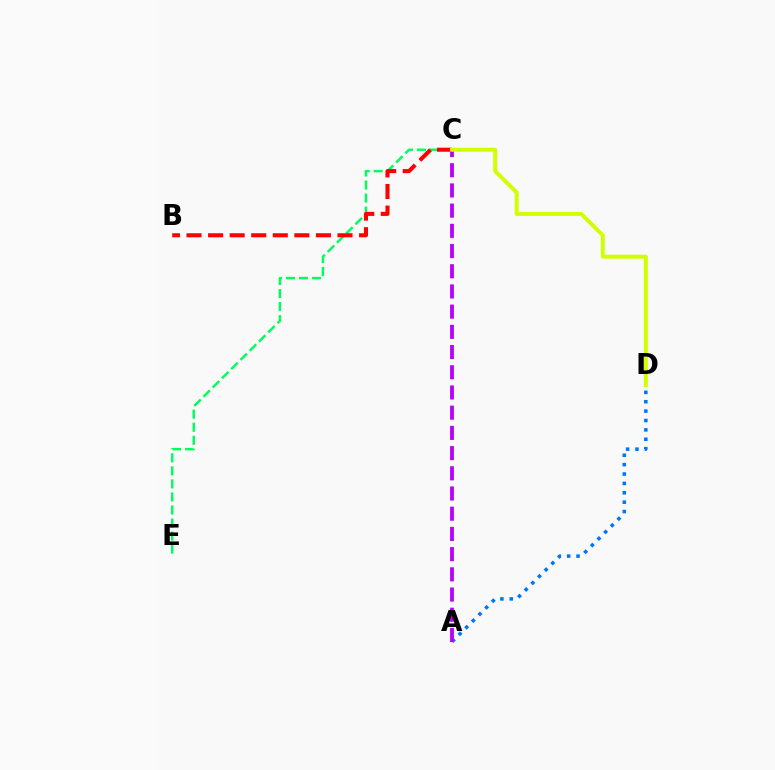{('C', 'E'): [{'color': '#00ff5c', 'line_style': 'dashed', 'thickness': 1.77}], ('A', 'D'): [{'color': '#0074ff', 'line_style': 'dotted', 'thickness': 2.55}], ('A', 'C'): [{'color': '#b900ff', 'line_style': 'dashed', 'thickness': 2.74}], ('B', 'C'): [{'color': '#ff0000', 'line_style': 'dashed', 'thickness': 2.93}], ('C', 'D'): [{'color': '#d1ff00', 'line_style': 'solid', 'thickness': 2.86}]}